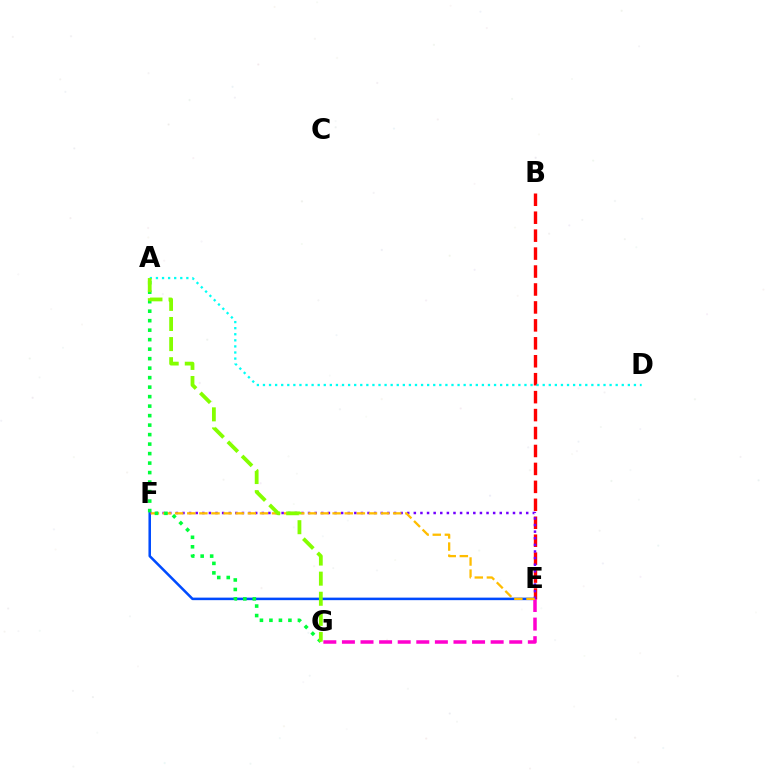{('E', 'F'): [{'color': '#004bff', 'line_style': 'solid', 'thickness': 1.83}, {'color': '#7200ff', 'line_style': 'dotted', 'thickness': 1.8}, {'color': '#ffbd00', 'line_style': 'dashed', 'thickness': 1.65}], ('B', 'E'): [{'color': '#ff0000', 'line_style': 'dashed', 'thickness': 2.44}], ('E', 'G'): [{'color': '#ff00cf', 'line_style': 'dashed', 'thickness': 2.53}], ('A', 'D'): [{'color': '#00fff6', 'line_style': 'dotted', 'thickness': 1.65}], ('A', 'G'): [{'color': '#00ff39', 'line_style': 'dotted', 'thickness': 2.58}, {'color': '#84ff00', 'line_style': 'dashed', 'thickness': 2.73}]}